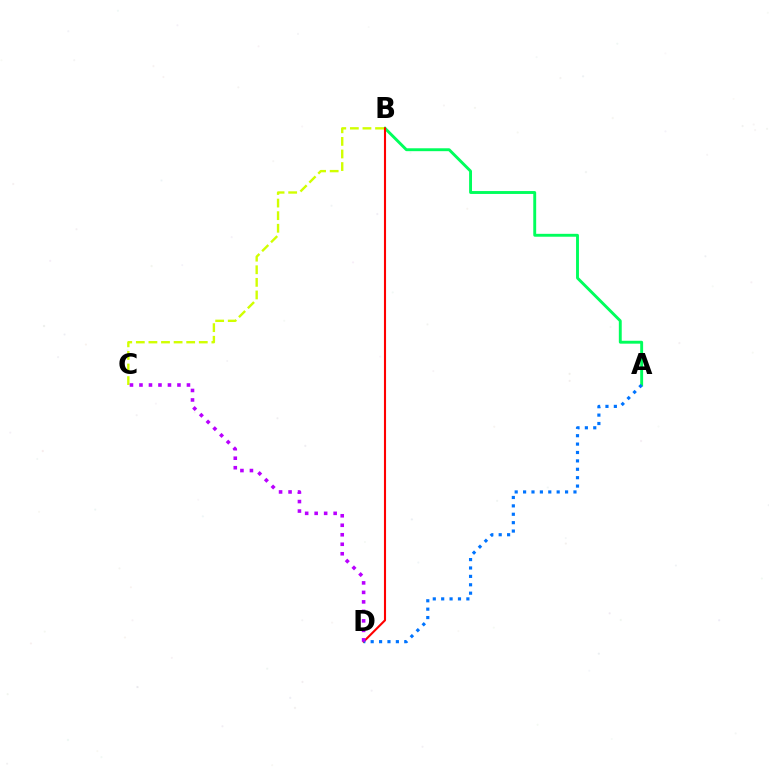{('A', 'B'): [{'color': '#00ff5c', 'line_style': 'solid', 'thickness': 2.09}], ('B', 'D'): [{'color': '#ff0000', 'line_style': 'solid', 'thickness': 1.52}], ('A', 'D'): [{'color': '#0074ff', 'line_style': 'dotted', 'thickness': 2.28}], ('B', 'C'): [{'color': '#d1ff00', 'line_style': 'dashed', 'thickness': 1.71}], ('C', 'D'): [{'color': '#b900ff', 'line_style': 'dotted', 'thickness': 2.58}]}